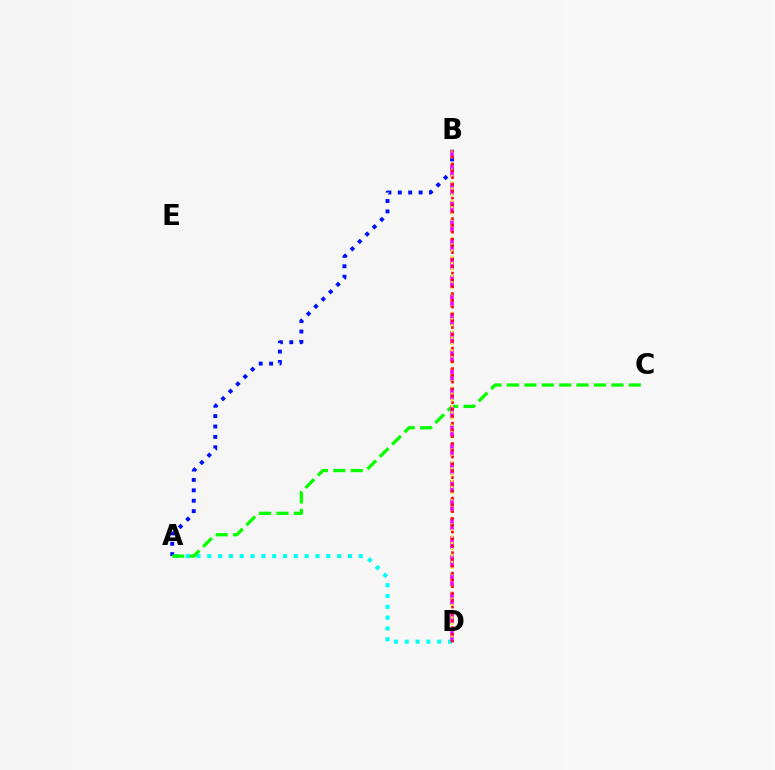{('A', 'D'): [{'color': '#00fff6', 'line_style': 'dotted', 'thickness': 2.94}], ('A', 'B'): [{'color': '#0010ff', 'line_style': 'dotted', 'thickness': 2.82}], ('A', 'C'): [{'color': '#08ff00', 'line_style': 'dashed', 'thickness': 2.36}], ('B', 'D'): [{'color': '#ee00ff', 'line_style': 'dashed', 'thickness': 2.53}, {'color': '#fcf500', 'line_style': 'dotted', 'thickness': 1.69}, {'color': '#ff0000', 'line_style': 'dotted', 'thickness': 1.85}]}